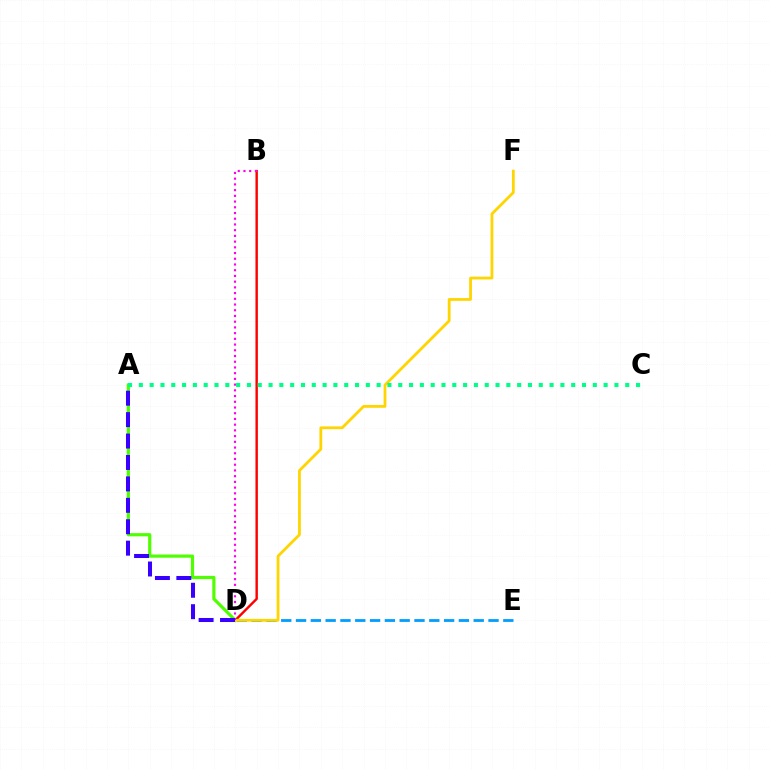{('B', 'D'): [{'color': '#ff0000', 'line_style': 'solid', 'thickness': 1.75}, {'color': '#ff00ed', 'line_style': 'dotted', 'thickness': 1.55}], ('D', 'E'): [{'color': '#009eff', 'line_style': 'dashed', 'thickness': 2.01}], ('A', 'D'): [{'color': '#4fff00', 'line_style': 'solid', 'thickness': 2.29}, {'color': '#3700ff', 'line_style': 'dashed', 'thickness': 2.91}], ('D', 'F'): [{'color': '#ffd500', 'line_style': 'solid', 'thickness': 2.01}], ('A', 'C'): [{'color': '#00ff86', 'line_style': 'dotted', 'thickness': 2.94}]}